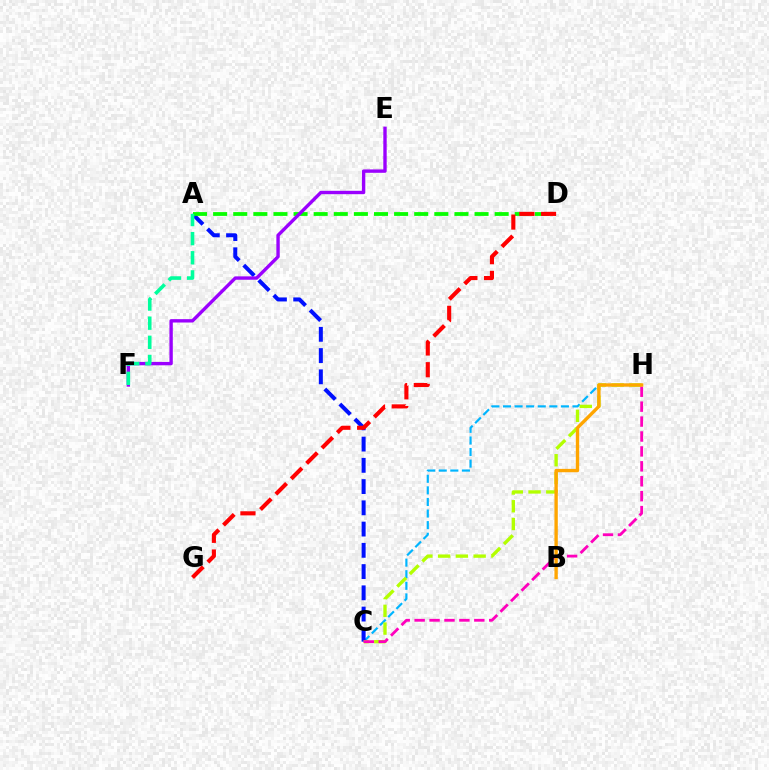{('C', 'H'): [{'color': '#00b5ff', 'line_style': 'dashed', 'thickness': 1.57}, {'color': '#b3ff00', 'line_style': 'dashed', 'thickness': 2.41}, {'color': '#ff00bd', 'line_style': 'dashed', 'thickness': 2.03}], ('A', 'C'): [{'color': '#0010ff', 'line_style': 'dashed', 'thickness': 2.89}], ('A', 'D'): [{'color': '#08ff00', 'line_style': 'dashed', 'thickness': 2.73}], ('E', 'F'): [{'color': '#9b00ff', 'line_style': 'solid', 'thickness': 2.43}], ('B', 'H'): [{'color': '#ffa500', 'line_style': 'solid', 'thickness': 2.41}], ('A', 'F'): [{'color': '#00ff9d', 'line_style': 'dashed', 'thickness': 2.6}], ('D', 'G'): [{'color': '#ff0000', 'line_style': 'dashed', 'thickness': 2.95}]}